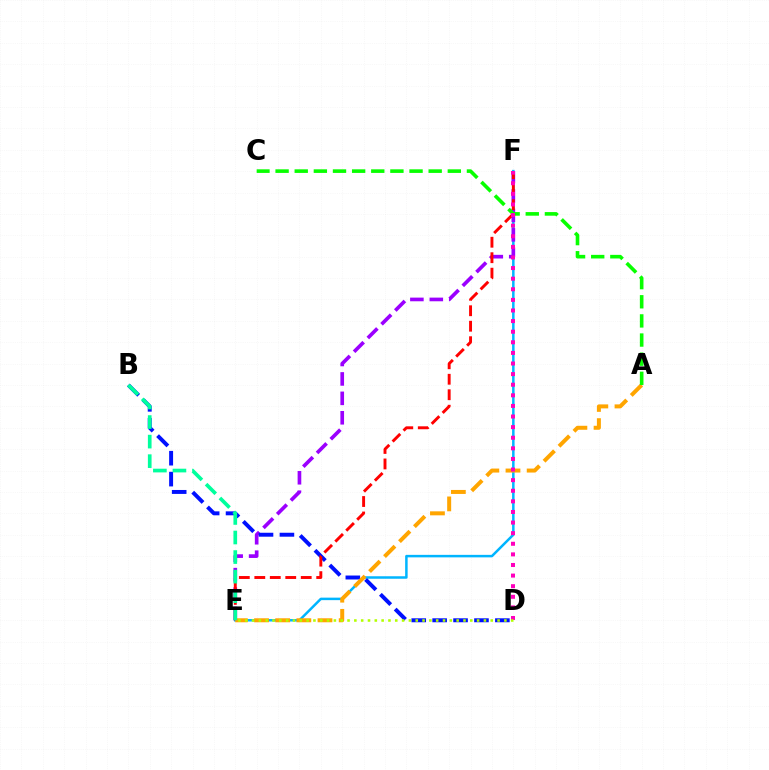{('E', 'F'): [{'color': '#00b5ff', 'line_style': 'solid', 'thickness': 1.8}, {'color': '#9b00ff', 'line_style': 'dashed', 'thickness': 2.64}, {'color': '#ff0000', 'line_style': 'dashed', 'thickness': 2.1}], ('B', 'D'): [{'color': '#0010ff', 'line_style': 'dashed', 'thickness': 2.84}], ('A', 'E'): [{'color': '#ffa500', 'line_style': 'dashed', 'thickness': 2.87}], ('A', 'C'): [{'color': '#08ff00', 'line_style': 'dashed', 'thickness': 2.6}], ('B', 'E'): [{'color': '#00ff9d', 'line_style': 'dashed', 'thickness': 2.66}], ('D', 'F'): [{'color': '#ff00bd', 'line_style': 'dotted', 'thickness': 2.88}], ('D', 'E'): [{'color': '#b3ff00', 'line_style': 'dotted', 'thickness': 1.85}]}